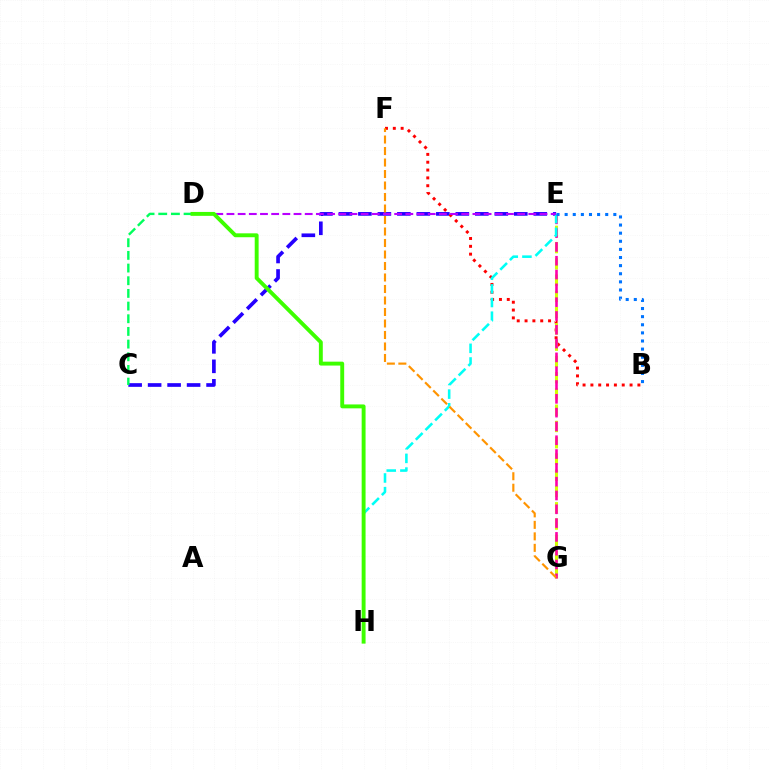{('C', 'E'): [{'color': '#2500ff', 'line_style': 'dashed', 'thickness': 2.65}], ('B', 'F'): [{'color': '#ff0000', 'line_style': 'dotted', 'thickness': 2.13}], ('E', 'G'): [{'color': '#d1ff00', 'line_style': 'dashed', 'thickness': 2.21}, {'color': '#ff00ac', 'line_style': 'dashed', 'thickness': 1.88}], ('E', 'H'): [{'color': '#00fff6', 'line_style': 'dashed', 'thickness': 1.86}], ('C', 'D'): [{'color': '#00ff5c', 'line_style': 'dashed', 'thickness': 1.72}], ('D', 'E'): [{'color': '#b900ff', 'line_style': 'dashed', 'thickness': 1.52}], ('D', 'H'): [{'color': '#3dff00', 'line_style': 'solid', 'thickness': 2.81}], ('F', 'G'): [{'color': '#ff9400', 'line_style': 'dashed', 'thickness': 1.56}], ('B', 'E'): [{'color': '#0074ff', 'line_style': 'dotted', 'thickness': 2.2}]}